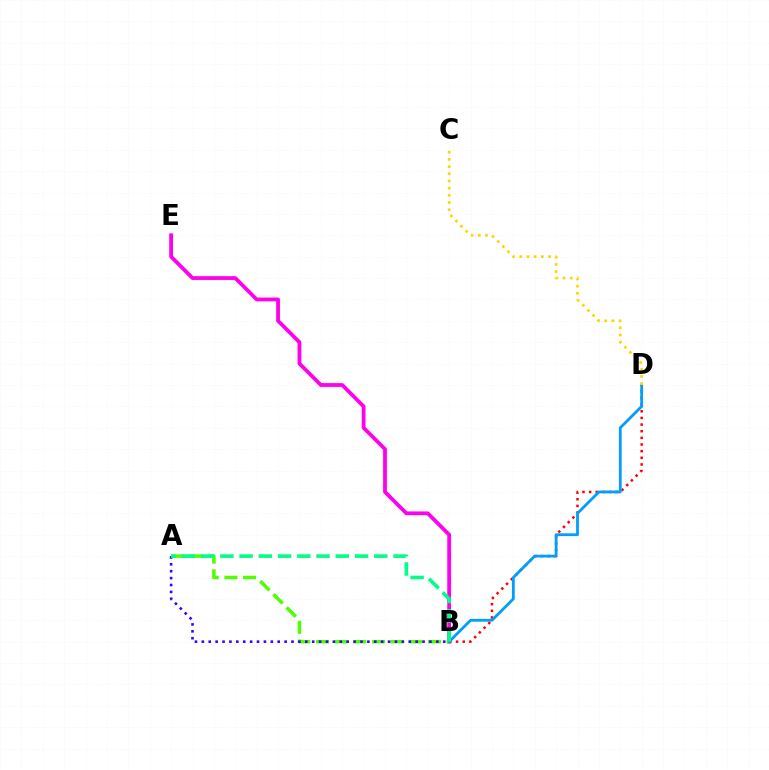{('B', 'D'): [{'color': '#ff0000', 'line_style': 'dotted', 'thickness': 1.81}, {'color': '#009eff', 'line_style': 'solid', 'thickness': 2.01}], ('B', 'E'): [{'color': '#ff00ed', 'line_style': 'solid', 'thickness': 2.73}], ('A', 'B'): [{'color': '#4fff00', 'line_style': 'dashed', 'thickness': 2.54}, {'color': '#3700ff', 'line_style': 'dotted', 'thickness': 1.87}, {'color': '#00ff86', 'line_style': 'dashed', 'thickness': 2.61}], ('C', 'D'): [{'color': '#ffd500', 'line_style': 'dotted', 'thickness': 1.95}]}